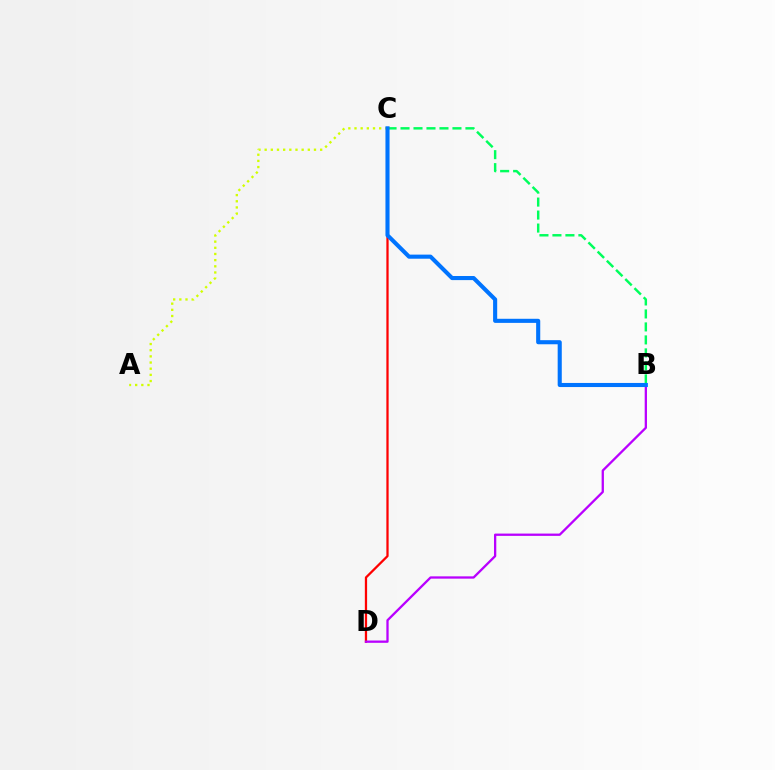{('C', 'D'): [{'color': '#ff0000', 'line_style': 'solid', 'thickness': 1.63}], ('B', 'C'): [{'color': '#00ff5c', 'line_style': 'dashed', 'thickness': 1.76}, {'color': '#0074ff', 'line_style': 'solid', 'thickness': 2.95}], ('B', 'D'): [{'color': '#b900ff', 'line_style': 'solid', 'thickness': 1.65}], ('A', 'C'): [{'color': '#d1ff00', 'line_style': 'dotted', 'thickness': 1.68}]}